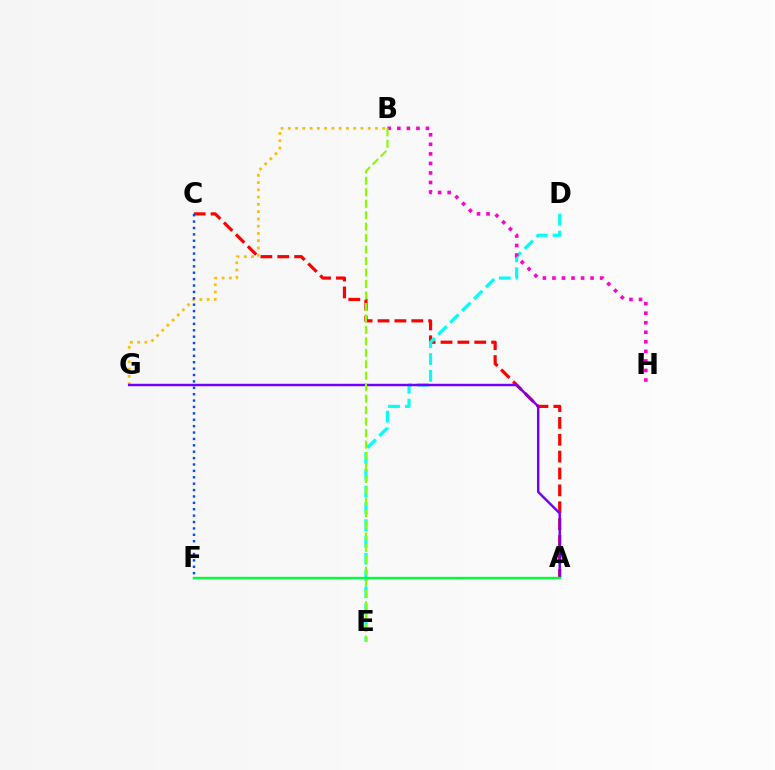{('A', 'C'): [{'color': '#ff0000', 'line_style': 'dashed', 'thickness': 2.29}], ('D', 'E'): [{'color': '#00fff6', 'line_style': 'dashed', 'thickness': 2.28}], ('B', 'G'): [{'color': '#ffbd00', 'line_style': 'dotted', 'thickness': 1.97}], ('B', 'H'): [{'color': '#ff00cf', 'line_style': 'dotted', 'thickness': 2.59}], ('C', 'F'): [{'color': '#004bff', 'line_style': 'dotted', 'thickness': 1.74}], ('A', 'G'): [{'color': '#7200ff', 'line_style': 'solid', 'thickness': 1.75}], ('B', 'E'): [{'color': '#84ff00', 'line_style': 'dashed', 'thickness': 1.56}], ('A', 'F'): [{'color': '#00ff39', 'line_style': 'solid', 'thickness': 1.72}]}